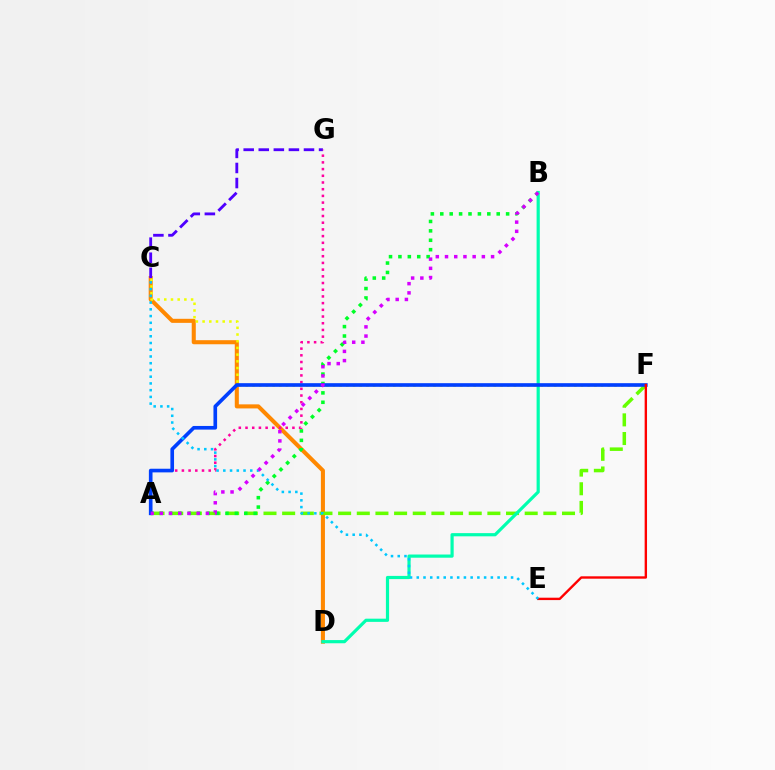{('C', 'D'): [{'color': '#ff8800', 'line_style': 'solid', 'thickness': 2.92}], ('C', 'F'): [{'color': '#eeff00', 'line_style': 'dotted', 'thickness': 1.82}], ('C', 'G'): [{'color': '#4f00ff', 'line_style': 'dashed', 'thickness': 2.05}], ('A', 'F'): [{'color': '#66ff00', 'line_style': 'dashed', 'thickness': 2.53}, {'color': '#003fff', 'line_style': 'solid', 'thickness': 2.62}], ('A', 'G'): [{'color': '#ff00a0', 'line_style': 'dotted', 'thickness': 1.82}], ('A', 'B'): [{'color': '#00ff27', 'line_style': 'dotted', 'thickness': 2.56}, {'color': '#d600ff', 'line_style': 'dotted', 'thickness': 2.5}], ('B', 'D'): [{'color': '#00ffaf', 'line_style': 'solid', 'thickness': 2.3}], ('E', 'F'): [{'color': '#ff0000', 'line_style': 'solid', 'thickness': 1.72}], ('C', 'E'): [{'color': '#00c7ff', 'line_style': 'dotted', 'thickness': 1.83}]}